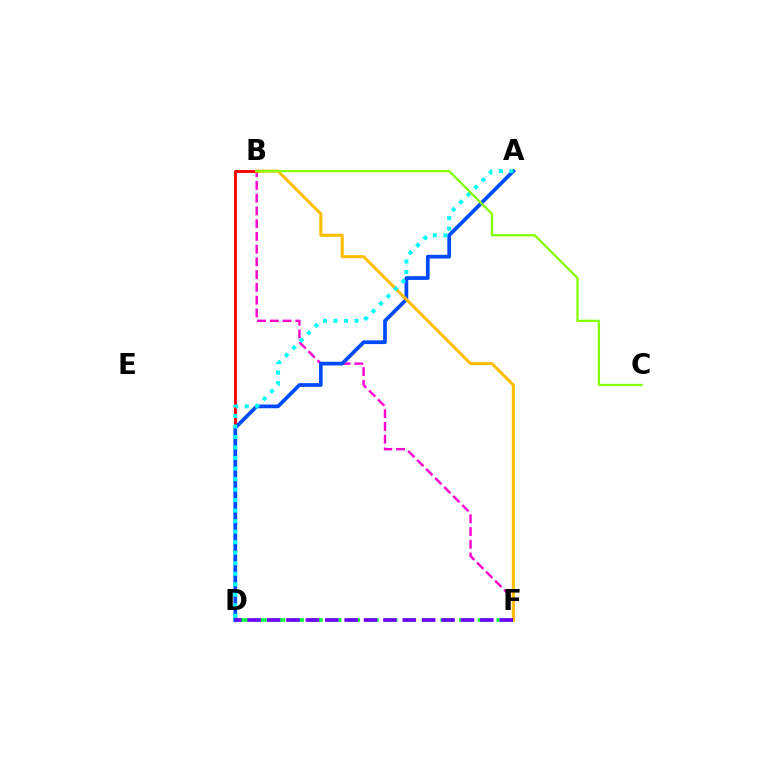{('B', 'F'): [{'color': '#ff00cf', 'line_style': 'dashed', 'thickness': 1.73}, {'color': '#ffbd00', 'line_style': 'solid', 'thickness': 2.2}], ('B', 'D'): [{'color': '#ff0000', 'line_style': 'solid', 'thickness': 2.09}], ('A', 'D'): [{'color': '#004bff', 'line_style': 'solid', 'thickness': 2.67}, {'color': '#00fff6', 'line_style': 'dotted', 'thickness': 2.86}], ('D', 'F'): [{'color': '#00ff39', 'line_style': 'dashed', 'thickness': 2.54}, {'color': '#7200ff', 'line_style': 'dashed', 'thickness': 2.63}], ('B', 'C'): [{'color': '#84ff00', 'line_style': 'solid', 'thickness': 1.65}]}